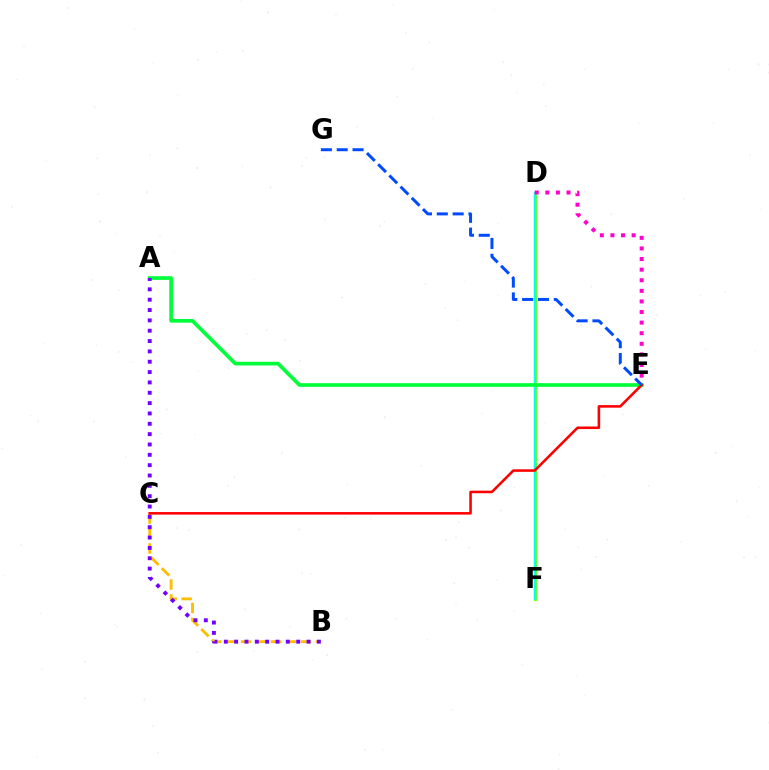{('D', 'F'): [{'color': '#84ff00', 'line_style': 'solid', 'thickness': 2.27}, {'color': '#00fff6', 'line_style': 'solid', 'thickness': 1.76}], ('D', 'E'): [{'color': '#ff00cf', 'line_style': 'dotted', 'thickness': 2.88}], ('A', 'E'): [{'color': '#00ff39', 'line_style': 'solid', 'thickness': 2.64}], ('B', 'C'): [{'color': '#ffbd00', 'line_style': 'dashed', 'thickness': 2.03}], ('C', 'E'): [{'color': '#ff0000', 'line_style': 'solid', 'thickness': 1.85}], ('E', 'G'): [{'color': '#004bff', 'line_style': 'dashed', 'thickness': 2.15}], ('A', 'B'): [{'color': '#7200ff', 'line_style': 'dotted', 'thickness': 2.81}]}